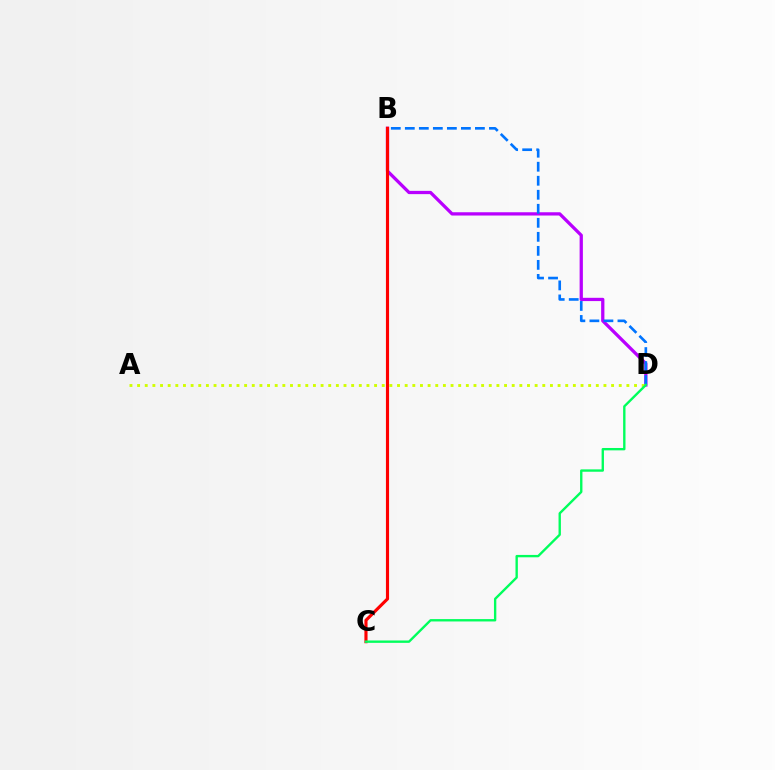{('B', 'D'): [{'color': '#b900ff', 'line_style': 'solid', 'thickness': 2.35}, {'color': '#0074ff', 'line_style': 'dashed', 'thickness': 1.9}], ('A', 'D'): [{'color': '#d1ff00', 'line_style': 'dotted', 'thickness': 2.08}], ('B', 'C'): [{'color': '#ff0000', 'line_style': 'solid', 'thickness': 2.26}], ('C', 'D'): [{'color': '#00ff5c', 'line_style': 'solid', 'thickness': 1.7}]}